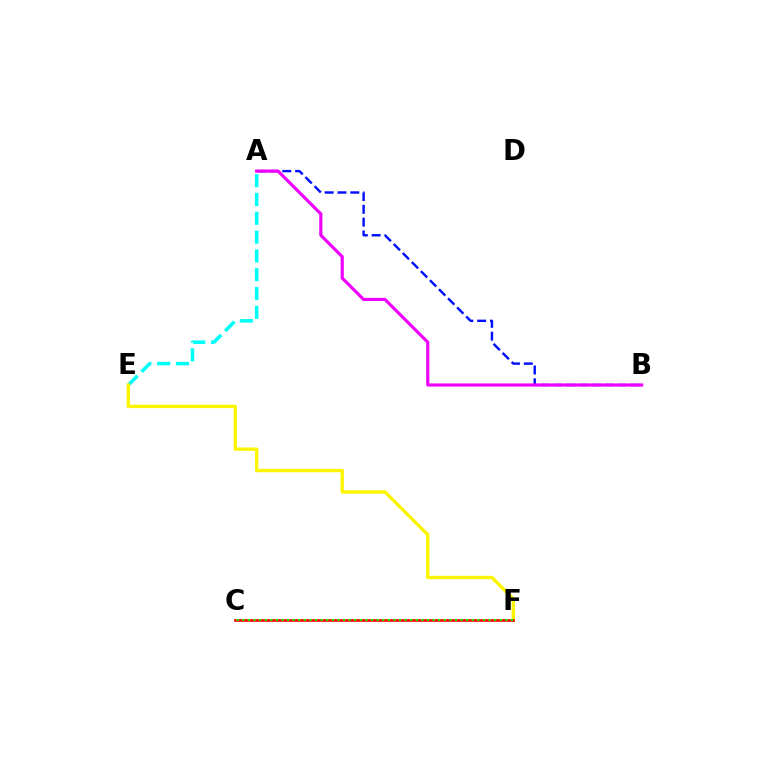{('A', 'E'): [{'color': '#00fff6', 'line_style': 'dashed', 'thickness': 2.56}], ('A', 'B'): [{'color': '#0010ff', 'line_style': 'dashed', 'thickness': 1.74}, {'color': '#ee00ff', 'line_style': 'solid', 'thickness': 2.28}], ('E', 'F'): [{'color': '#fcf500', 'line_style': 'solid', 'thickness': 2.42}], ('C', 'F'): [{'color': '#ff0000', 'line_style': 'solid', 'thickness': 1.91}, {'color': '#08ff00', 'line_style': 'dotted', 'thickness': 1.52}]}